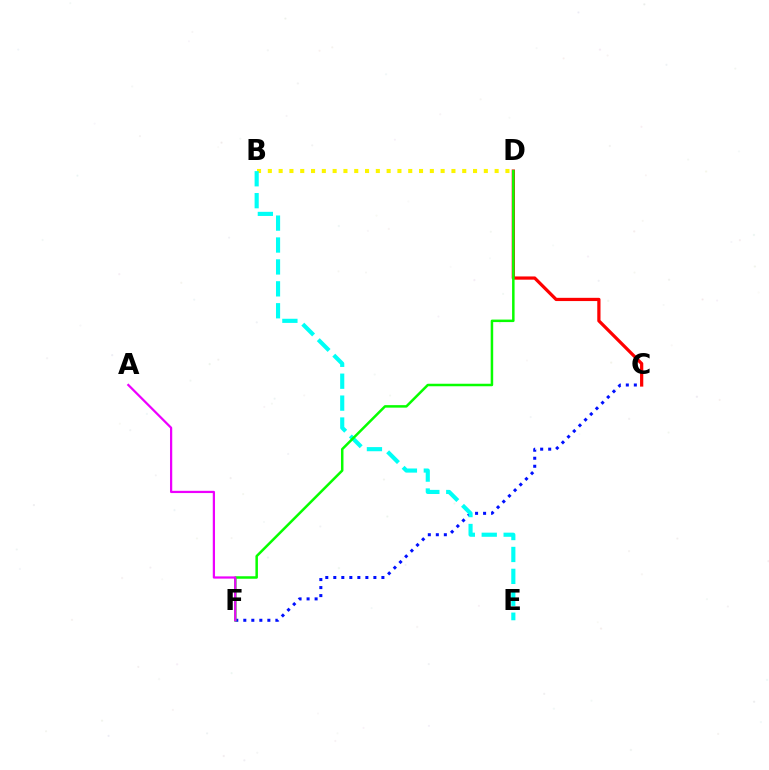{('B', 'D'): [{'color': '#fcf500', 'line_style': 'dotted', 'thickness': 2.93}], ('C', 'F'): [{'color': '#0010ff', 'line_style': 'dotted', 'thickness': 2.18}], ('C', 'D'): [{'color': '#ff0000', 'line_style': 'solid', 'thickness': 2.33}], ('B', 'E'): [{'color': '#00fff6', 'line_style': 'dashed', 'thickness': 2.98}], ('D', 'F'): [{'color': '#08ff00', 'line_style': 'solid', 'thickness': 1.8}], ('A', 'F'): [{'color': '#ee00ff', 'line_style': 'solid', 'thickness': 1.61}]}